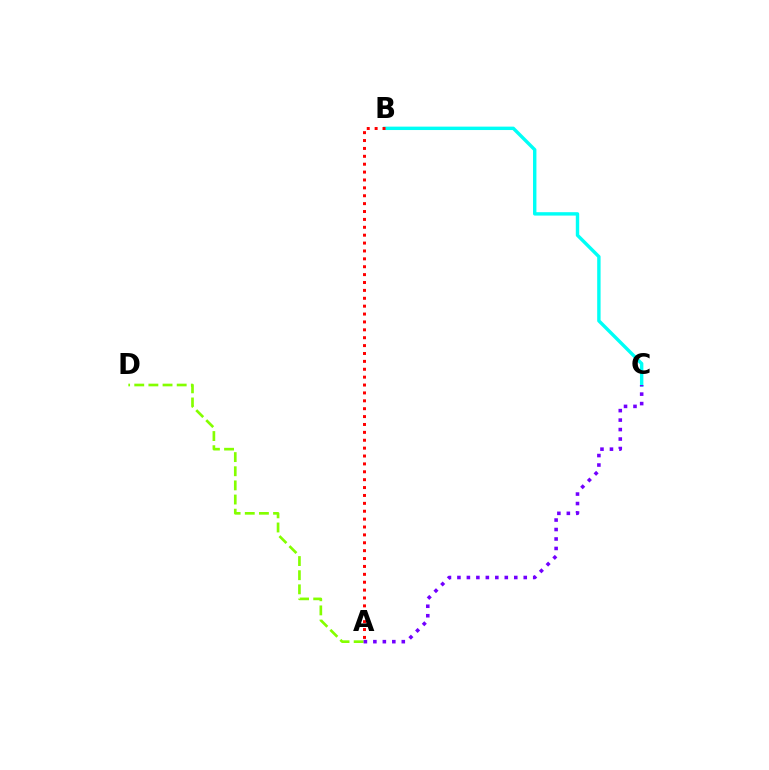{('A', 'D'): [{'color': '#84ff00', 'line_style': 'dashed', 'thickness': 1.92}], ('B', 'C'): [{'color': '#00fff6', 'line_style': 'solid', 'thickness': 2.45}], ('A', 'C'): [{'color': '#7200ff', 'line_style': 'dotted', 'thickness': 2.57}], ('A', 'B'): [{'color': '#ff0000', 'line_style': 'dotted', 'thickness': 2.14}]}